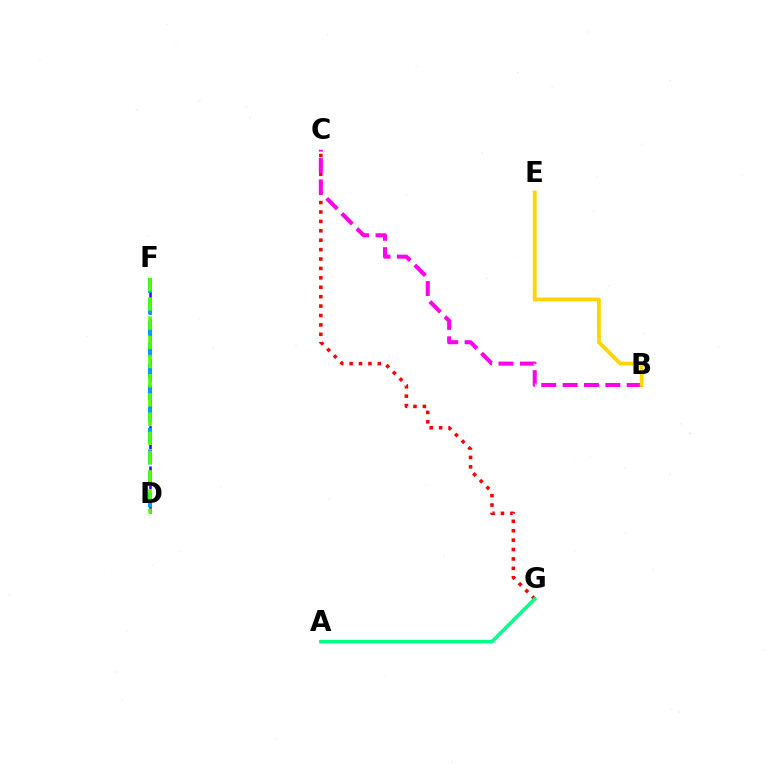{('C', 'G'): [{'color': '#ff0000', 'line_style': 'dotted', 'thickness': 2.56}], ('D', 'F'): [{'color': '#3700ff', 'line_style': 'dashed', 'thickness': 1.82}, {'color': '#009eff', 'line_style': 'dashed', 'thickness': 2.91}, {'color': '#4fff00', 'line_style': 'dashed', 'thickness': 2.61}], ('A', 'G'): [{'color': '#00ff86', 'line_style': 'solid', 'thickness': 2.53}], ('B', 'C'): [{'color': '#ff00ed', 'line_style': 'dashed', 'thickness': 2.9}], ('B', 'E'): [{'color': '#ffd500', 'line_style': 'solid', 'thickness': 2.77}]}